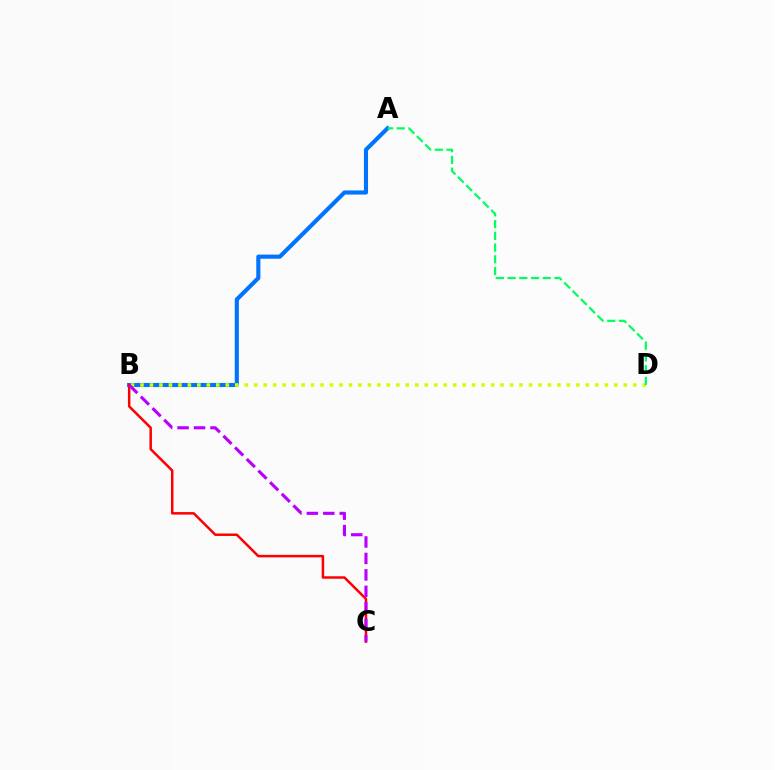{('A', 'B'): [{'color': '#0074ff', 'line_style': 'solid', 'thickness': 2.97}], ('B', 'D'): [{'color': '#d1ff00', 'line_style': 'dotted', 'thickness': 2.57}], ('B', 'C'): [{'color': '#ff0000', 'line_style': 'solid', 'thickness': 1.79}, {'color': '#b900ff', 'line_style': 'dashed', 'thickness': 2.24}], ('A', 'D'): [{'color': '#00ff5c', 'line_style': 'dashed', 'thickness': 1.59}]}